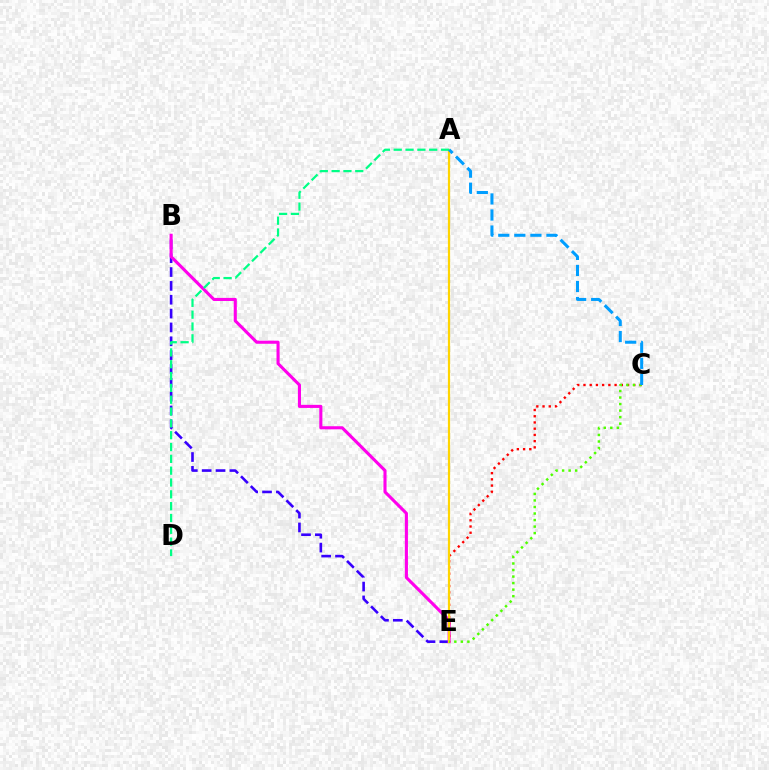{('B', 'E'): [{'color': '#3700ff', 'line_style': 'dashed', 'thickness': 1.88}, {'color': '#ff00ed', 'line_style': 'solid', 'thickness': 2.22}], ('C', 'E'): [{'color': '#ff0000', 'line_style': 'dotted', 'thickness': 1.69}, {'color': '#4fff00', 'line_style': 'dotted', 'thickness': 1.78}], ('A', 'E'): [{'color': '#ffd500', 'line_style': 'solid', 'thickness': 1.59}], ('A', 'D'): [{'color': '#00ff86', 'line_style': 'dashed', 'thickness': 1.61}], ('A', 'C'): [{'color': '#009eff', 'line_style': 'dashed', 'thickness': 2.18}]}